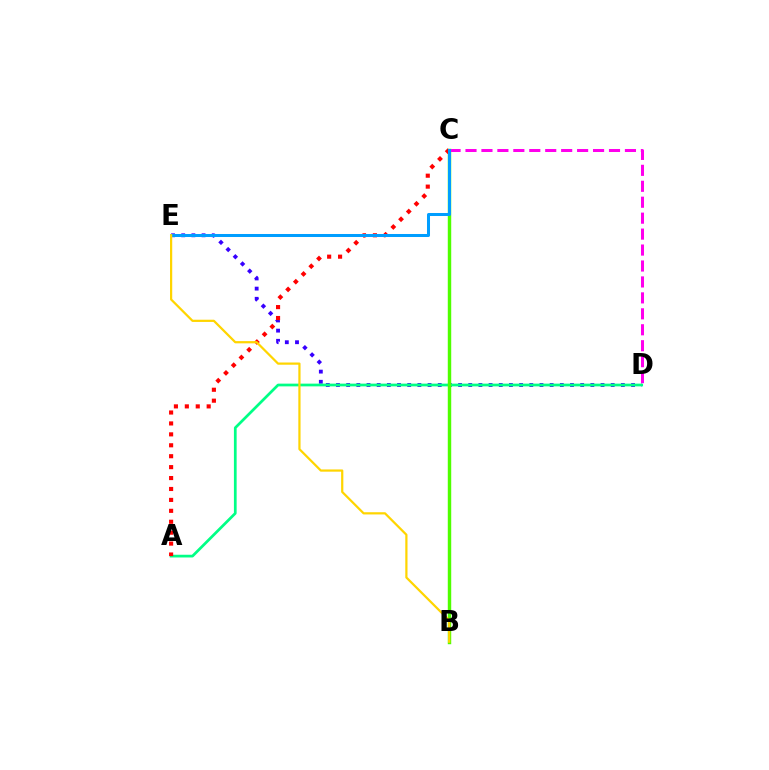{('D', 'E'): [{'color': '#3700ff', 'line_style': 'dotted', 'thickness': 2.76}], ('A', 'D'): [{'color': '#00ff86', 'line_style': 'solid', 'thickness': 1.96}], ('B', 'C'): [{'color': '#4fff00', 'line_style': 'solid', 'thickness': 2.47}], ('A', 'C'): [{'color': '#ff0000', 'line_style': 'dotted', 'thickness': 2.97}], ('C', 'D'): [{'color': '#ff00ed', 'line_style': 'dashed', 'thickness': 2.17}], ('C', 'E'): [{'color': '#009eff', 'line_style': 'solid', 'thickness': 2.17}], ('B', 'E'): [{'color': '#ffd500', 'line_style': 'solid', 'thickness': 1.6}]}